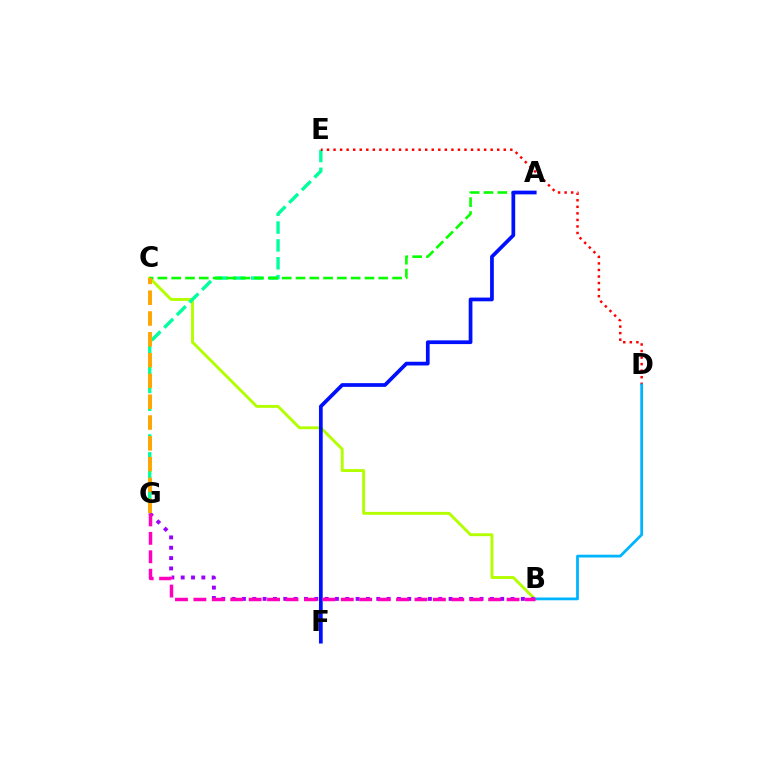{('B', 'C'): [{'color': '#b3ff00', 'line_style': 'solid', 'thickness': 2.09}], ('B', 'G'): [{'color': '#9b00ff', 'line_style': 'dotted', 'thickness': 2.81}, {'color': '#ff00bd', 'line_style': 'dashed', 'thickness': 2.5}], ('E', 'G'): [{'color': '#00ff9d', 'line_style': 'dashed', 'thickness': 2.43}], ('D', 'E'): [{'color': '#ff0000', 'line_style': 'dotted', 'thickness': 1.78}], ('B', 'D'): [{'color': '#00b5ff', 'line_style': 'solid', 'thickness': 2.01}], ('A', 'C'): [{'color': '#08ff00', 'line_style': 'dashed', 'thickness': 1.88}], ('A', 'F'): [{'color': '#0010ff', 'line_style': 'solid', 'thickness': 2.68}], ('C', 'G'): [{'color': '#ffa500', 'line_style': 'dashed', 'thickness': 2.83}]}